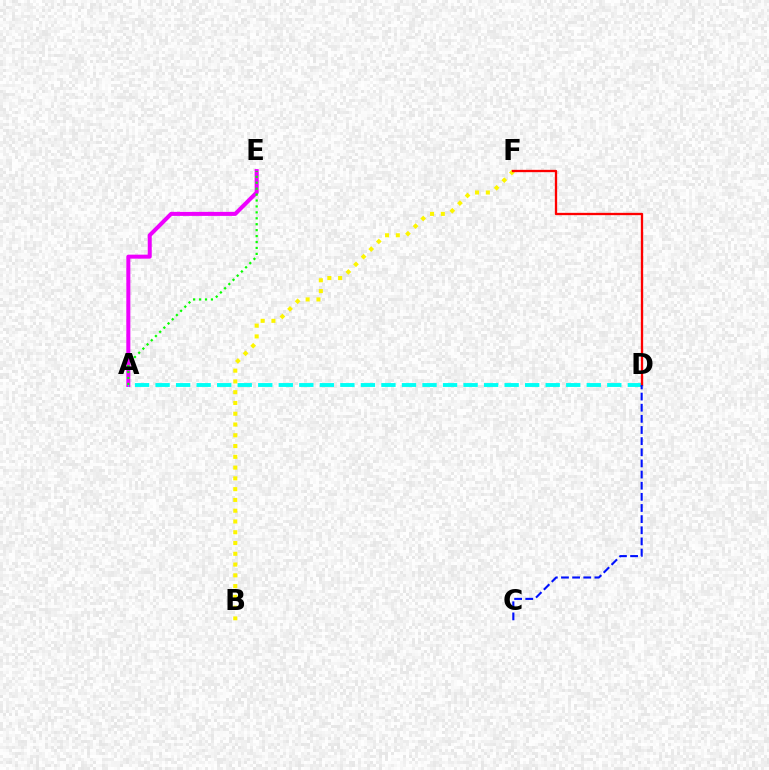{('A', 'E'): [{'color': '#ee00ff', 'line_style': 'solid', 'thickness': 2.9}, {'color': '#08ff00', 'line_style': 'dotted', 'thickness': 1.61}], ('A', 'D'): [{'color': '#00fff6', 'line_style': 'dashed', 'thickness': 2.79}], ('B', 'F'): [{'color': '#fcf500', 'line_style': 'dotted', 'thickness': 2.93}], ('D', 'F'): [{'color': '#ff0000', 'line_style': 'solid', 'thickness': 1.67}], ('C', 'D'): [{'color': '#0010ff', 'line_style': 'dashed', 'thickness': 1.51}]}